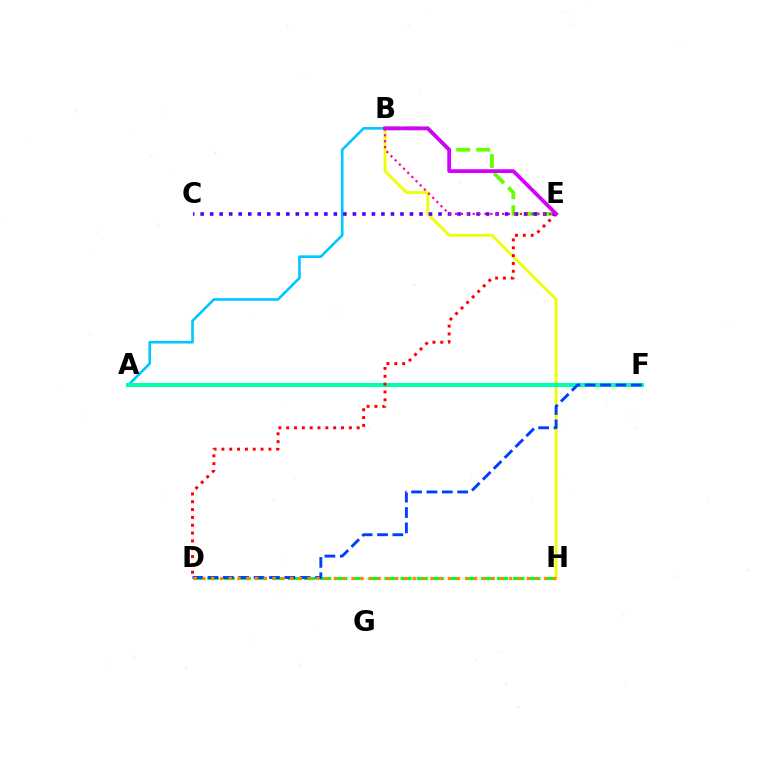{('D', 'H'): [{'color': '#00ff27', 'line_style': 'dashed', 'thickness': 2.19}, {'color': '#ff8800', 'line_style': 'dotted', 'thickness': 2.38}], ('B', 'E'): [{'color': '#66ff00', 'line_style': 'dashed', 'thickness': 2.72}, {'color': '#ff00a0', 'line_style': 'dotted', 'thickness': 1.6}, {'color': '#d600ff', 'line_style': 'solid', 'thickness': 2.72}], ('A', 'B'): [{'color': '#00c7ff', 'line_style': 'solid', 'thickness': 1.89}], ('B', 'H'): [{'color': '#eeff00', 'line_style': 'solid', 'thickness': 2.04}], ('A', 'F'): [{'color': '#00ffaf', 'line_style': 'solid', 'thickness': 2.89}], ('D', 'E'): [{'color': '#ff0000', 'line_style': 'dotted', 'thickness': 2.13}], ('C', 'E'): [{'color': '#4f00ff', 'line_style': 'dotted', 'thickness': 2.59}], ('D', 'F'): [{'color': '#003fff', 'line_style': 'dashed', 'thickness': 2.09}]}